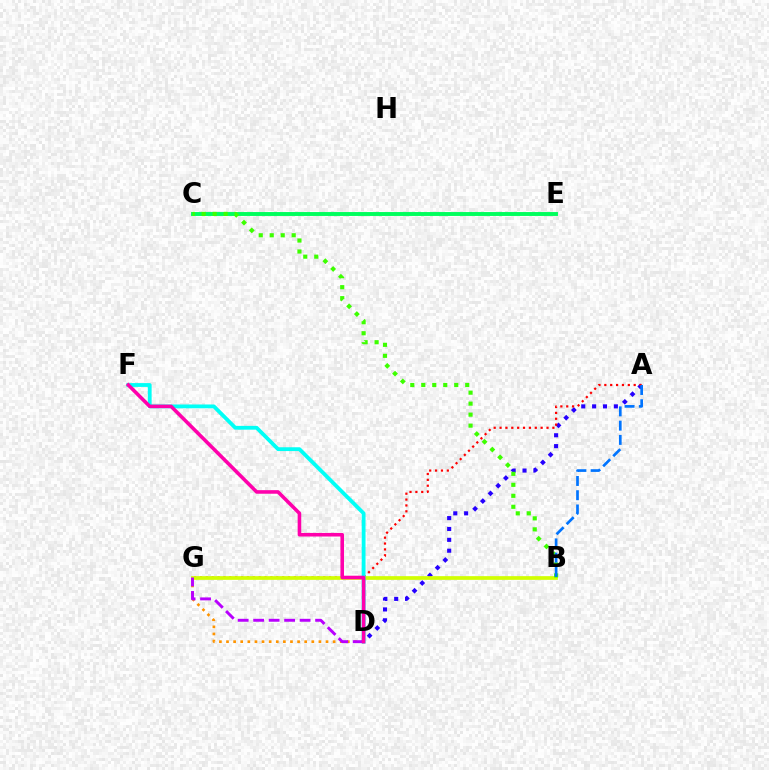{('D', 'G'): [{'color': '#ff9400', 'line_style': 'dotted', 'thickness': 1.93}, {'color': '#b900ff', 'line_style': 'dashed', 'thickness': 2.1}], ('A', 'D'): [{'color': '#2500ff', 'line_style': 'dotted', 'thickness': 2.95}], ('A', 'G'): [{'color': '#ff0000', 'line_style': 'dotted', 'thickness': 1.6}], ('B', 'G'): [{'color': '#d1ff00', 'line_style': 'solid', 'thickness': 2.66}], ('D', 'F'): [{'color': '#00fff6', 'line_style': 'solid', 'thickness': 2.74}, {'color': '#ff00ac', 'line_style': 'solid', 'thickness': 2.58}], ('C', 'E'): [{'color': '#00ff5c', 'line_style': 'solid', 'thickness': 2.81}], ('B', 'C'): [{'color': '#3dff00', 'line_style': 'dotted', 'thickness': 2.99}], ('A', 'B'): [{'color': '#0074ff', 'line_style': 'dashed', 'thickness': 1.94}]}